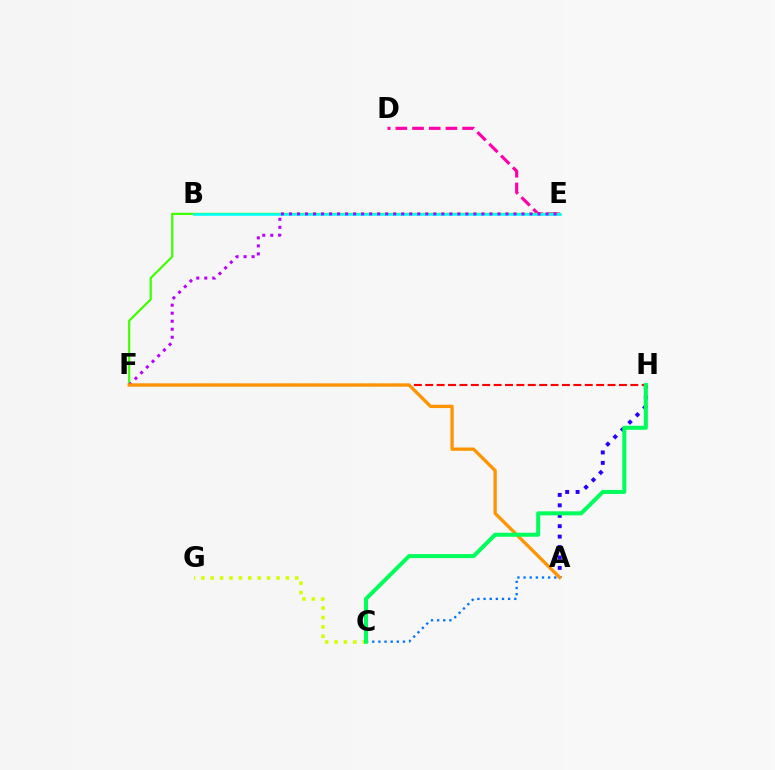{('D', 'E'): [{'color': '#ff00ac', 'line_style': 'dashed', 'thickness': 2.27}], ('E', 'F'): [{'color': '#3dff00', 'line_style': 'solid', 'thickness': 1.57}, {'color': '#b900ff', 'line_style': 'dotted', 'thickness': 2.18}], ('B', 'E'): [{'color': '#00fff6', 'line_style': 'solid', 'thickness': 1.86}], ('C', 'G'): [{'color': '#d1ff00', 'line_style': 'dotted', 'thickness': 2.55}], ('A', 'C'): [{'color': '#0074ff', 'line_style': 'dotted', 'thickness': 1.67}], ('A', 'H'): [{'color': '#2500ff', 'line_style': 'dotted', 'thickness': 2.83}], ('F', 'H'): [{'color': '#ff0000', 'line_style': 'dashed', 'thickness': 1.55}], ('A', 'F'): [{'color': '#ff9400', 'line_style': 'solid', 'thickness': 2.38}], ('C', 'H'): [{'color': '#00ff5c', 'line_style': 'solid', 'thickness': 2.91}]}